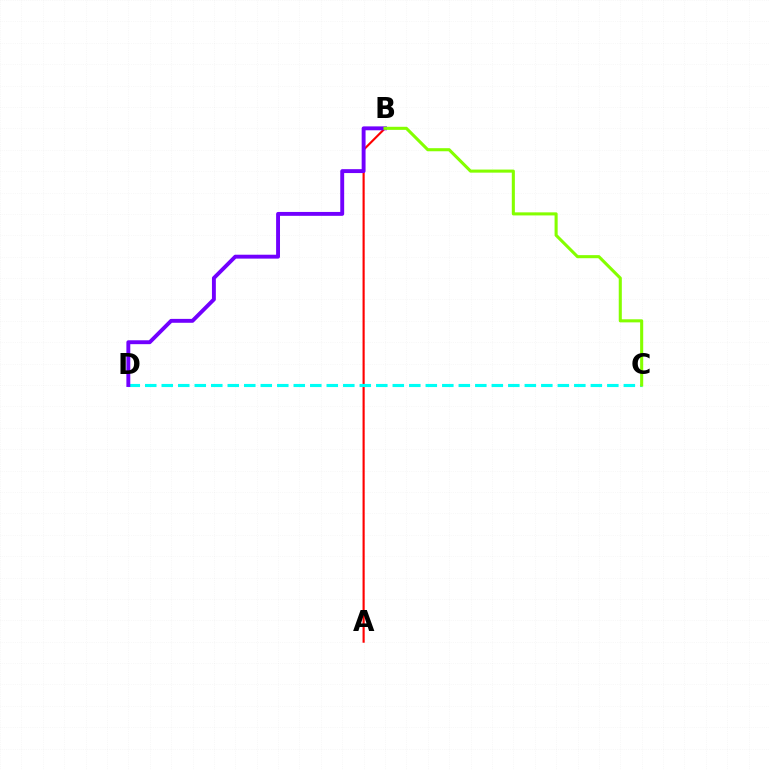{('A', 'B'): [{'color': '#ff0000', 'line_style': 'solid', 'thickness': 1.54}], ('C', 'D'): [{'color': '#00fff6', 'line_style': 'dashed', 'thickness': 2.24}], ('B', 'D'): [{'color': '#7200ff', 'line_style': 'solid', 'thickness': 2.8}], ('B', 'C'): [{'color': '#84ff00', 'line_style': 'solid', 'thickness': 2.22}]}